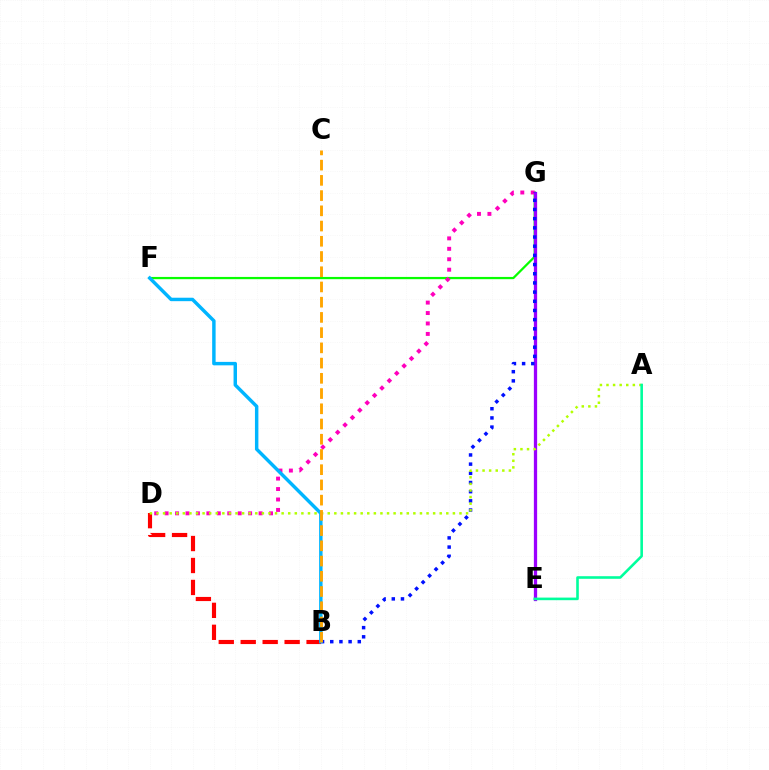{('F', 'G'): [{'color': '#08ff00', 'line_style': 'solid', 'thickness': 1.62}], ('B', 'D'): [{'color': '#ff0000', 'line_style': 'dashed', 'thickness': 2.98}], ('D', 'G'): [{'color': '#ff00bd', 'line_style': 'dotted', 'thickness': 2.84}], ('E', 'G'): [{'color': '#9b00ff', 'line_style': 'solid', 'thickness': 2.36}], ('B', 'G'): [{'color': '#0010ff', 'line_style': 'dotted', 'thickness': 2.49}], ('A', 'D'): [{'color': '#b3ff00', 'line_style': 'dotted', 'thickness': 1.79}], ('A', 'E'): [{'color': '#00ff9d', 'line_style': 'solid', 'thickness': 1.87}], ('B', 'F'): [{'color': '#00b5ff', 'line_style': 'solid', 'thickness': 2.48}], ('B', 'C'): [{'color': '#ffa500', 'line_style': 'dashed', 'thickness': 2.07}]}